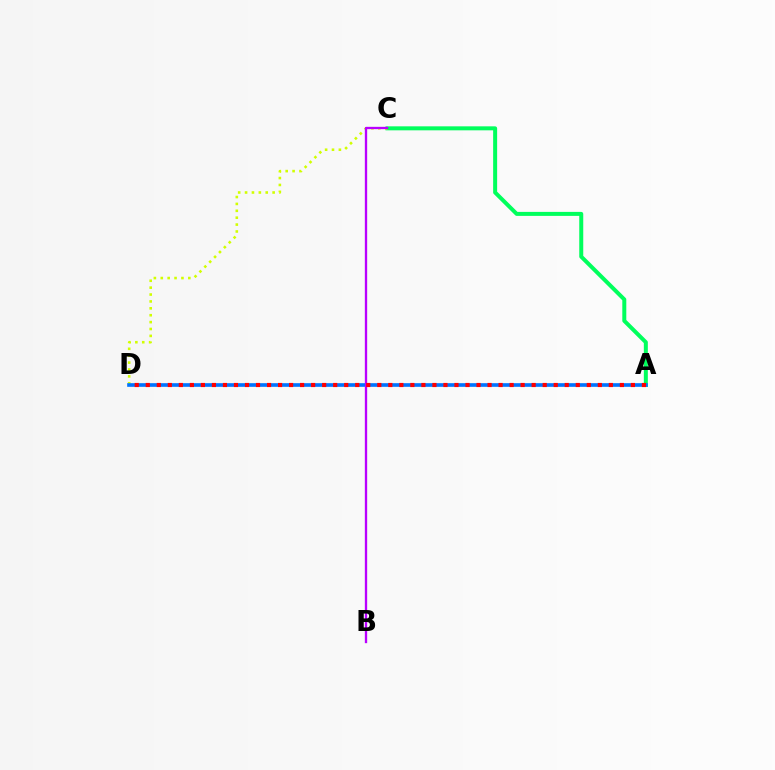{('A', 'C'): [{'color': '#00ff5c', 'line_style': 'solid', 'thickness': 2.87}], ('C', 'D'): [{'color': '#d1ff00', 'line_style': 'dotted', 'thickness': 1.87}], ('A', 'D'): [{'color': '#0074ff', 'line_style': 'solid', 'thickness': 2.63}, {'color': '#ff0000', 'line_style': 'dotted', 'thickness': 3.0}], ('B', 'C'): [{'color': '#b900ff', 'line_style': 'solid', 'thickness': 1.67}]}